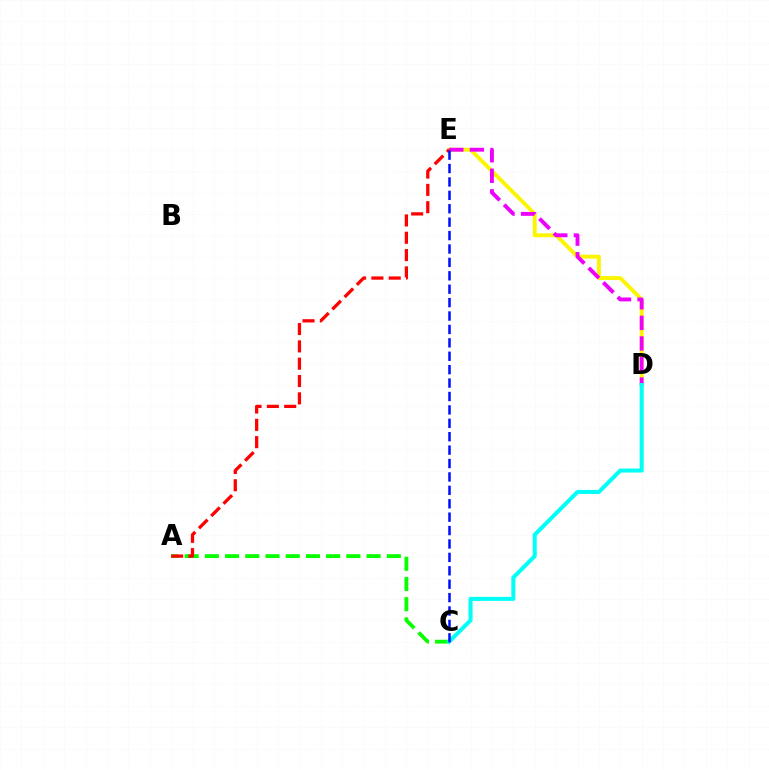{('D', 'E'): [{'color': '#fcf500', 'line_style': 'solid', 'thickness': 2.81}, {'color': '#ee00ff', 'line_style': 'dashed', 'thickness': 2.79}], ('A', 'C'): [{'color': '#08ff00', 'line_style': 'dashed', 'thickness': 2.75}], ('C', 'D'): [{'color': '#00fff6', 'line_style': 'solid', 'thickness': 2.9}], ('A', 'E'): [{'color': '#ff0000', 'line_style': 'dashed', 'thickness': 2.35}], ('C', 'E'): [{'color': '#0010ff', 'line_style': 'dashed', 'thickness': 1.82}]}